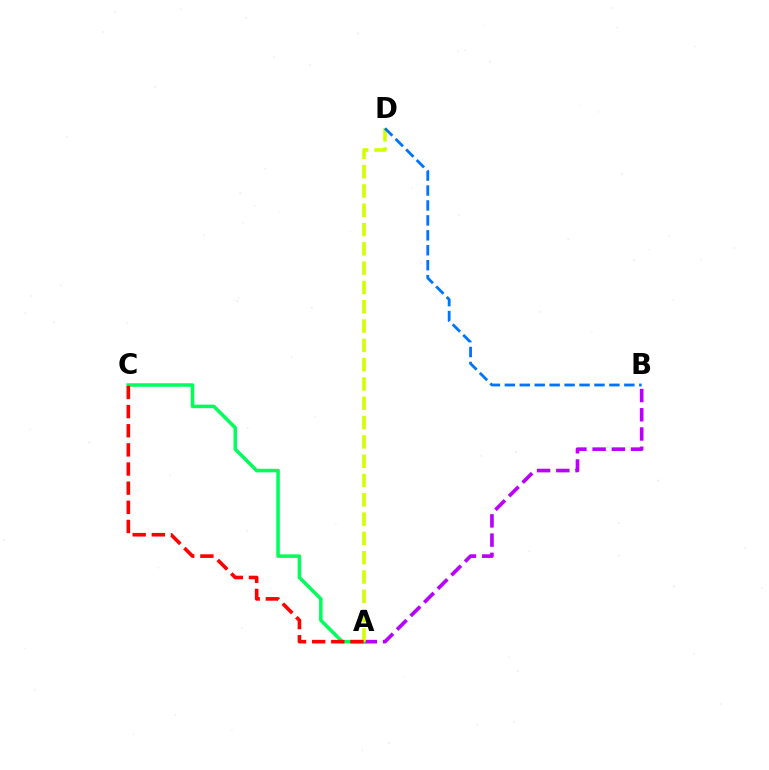{('A', 'B'): [{'color': '#b900ff', 'line_style': 'dashed', 'thickness': 2.61}], ('A', 'C'): [{'color': '#00ff5c', 'line_style': 'solid', 'thickness': 2.54}, {'color': '#ff0000', 'line_style': 'dashed', 'thickness': 2.6}], ('A', 'D'): [{'color': '#d1ff00', 'line_style': 'dashed', 'thickness': 2.62}], ('B', 'D'): [{'color': '#0074ff', 'line_style': 'dashed', 'thickness': 2.03}]}